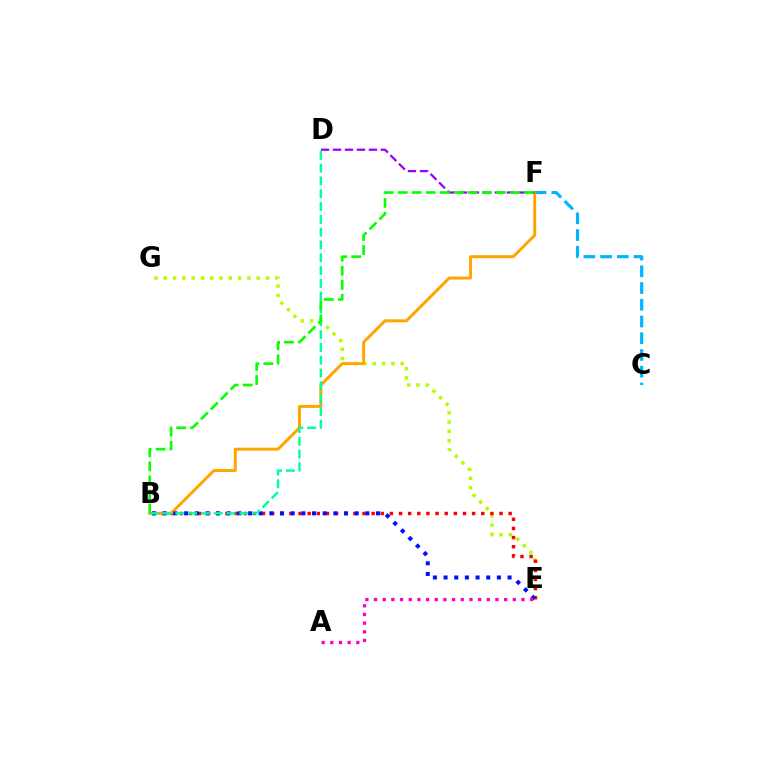{('E', 'G'): [{'color': '#b3ff00', 'line_style': 'dotted', 'thickness': 2.52}], ('C', 'F'): [{'color': '#00b5ff', 'line_style': 'dashed', 'thickness': 2.27}], ('B', 'E'): [{'color': '#ff0000', 'line_style': 'dotted', 'thickness': 2.48}, {'color': '#0010ff', 'line_style': 'dotted', 'thickness': 2.9}], ('B', 'F'): [{'color': '#ffa500', 'line_style': 'solid', 'thickness': 2.14}, {'color': '#08ff00', 'line_style': 'dashed', 'thickness': 1.9}], ('D', 'F'): [{'color': '#9b00ff', 'line_style': 'dashed', 'thickness': 1.63}], ('B', 'D'): [{'color': '#00ff9d', 'line_style': 'dashed', 'thickness': 1.74}], ('A', 'E'): [{'color': '#ff00bd', 'line_style': 'dotted', 'thickness': 2.36}]}